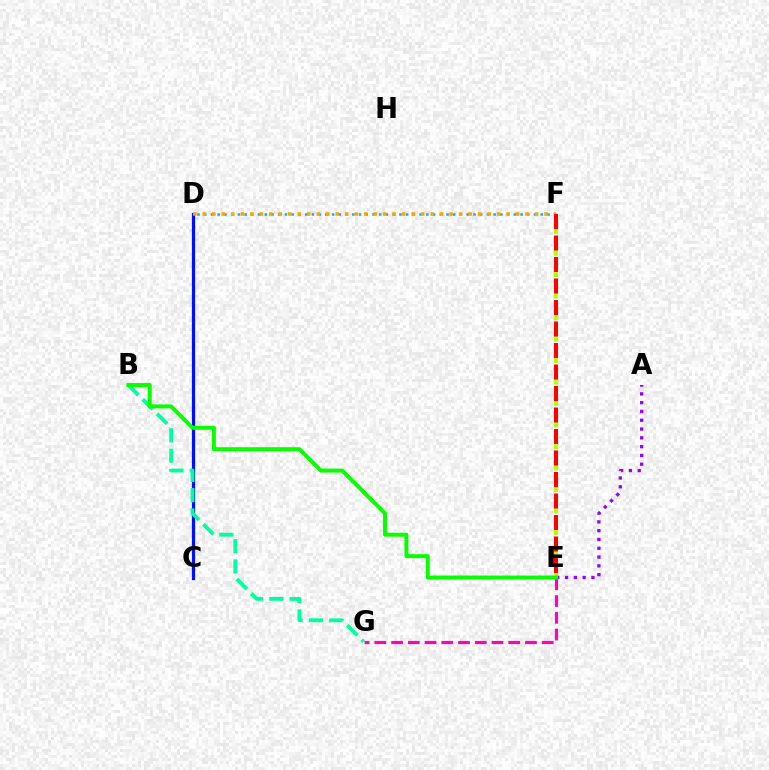{('E', 'F'): [{'color': '#b3ff00', 'line_style': 'dashed', 'thickness': 2.92}, {'color': '#ff0000', 'line_style': 'dashed', 'thickness': 2.92}], ('C', 'D'): [{'color': '#0010ff', 'line_style': 'solid', 'thickness': 2.34}], ('D', 'F'): [{'color': '#00b5ff', 'line_style': 'dotted', 'thickness': 1.83}, {'color': '#ffa500', 'line_style': 'dotted', 'thickness': 2.58}], ('A', 'E'): [{'color': '#9b00ff', 'line_style': 'dotted', 'thickness': 2.39}], ('E', 'G'): [{'color': '#ff00bd', 'line_style': 'dashed', 'thickness': 2.27}], ('B', 'G'): [{'color': '#00ff9d', 'line_style': 'dashed', 'thickness': 2.76}], ('B', 'E'): [{'color': '#08ff00', 'line_style': 'solid', 'thickness': 2.84}]}